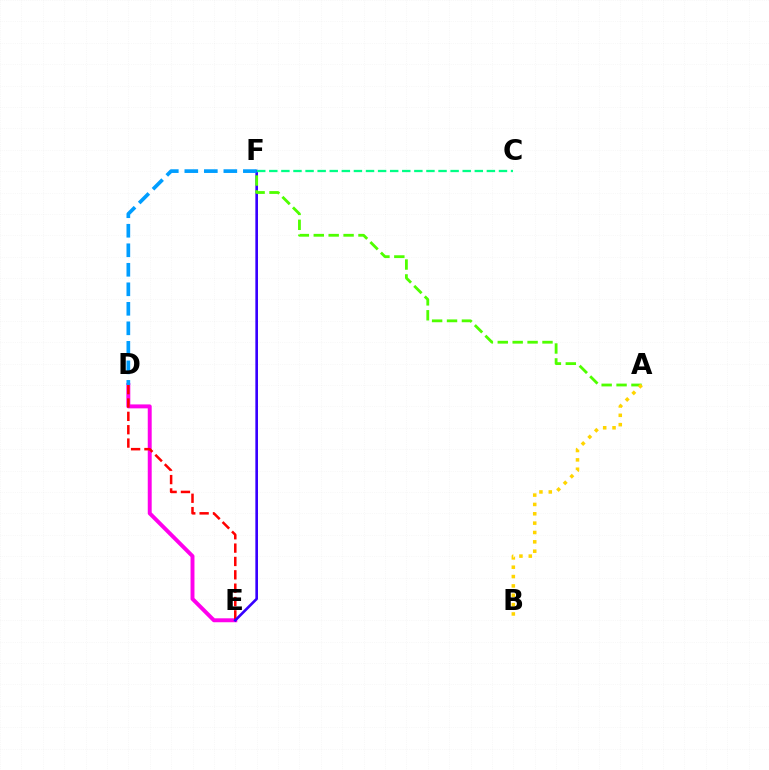{('D', 'E'): [{'color': '#ff00ed', 'line_style': 'solid', 'thickness': 2.84}, {'color': '#ff0000', 'line_style': 'dashed', 'thickness': 1.81}], ('E', 'F'): [{'color': '#3700ff', 'line_style': 'solid', 'thickness': 1.9}], ('A', 'F'): [{'color': '#4fff00', 'line_style': 'dashed', 'thickness': 2.02}], ('C', 'F'): [{'color': '#00ff86', 'line_style': 'dashed', 'thickness': 1.64}], ('A', 'B'): [{'color': '#ffd500', 'line_style': 'dotted', 'thickness': 2.54}], ('D', 'F'): [{'color': '#009eff', 'line_style': 'dashed', 'thickness': 2.65}]}